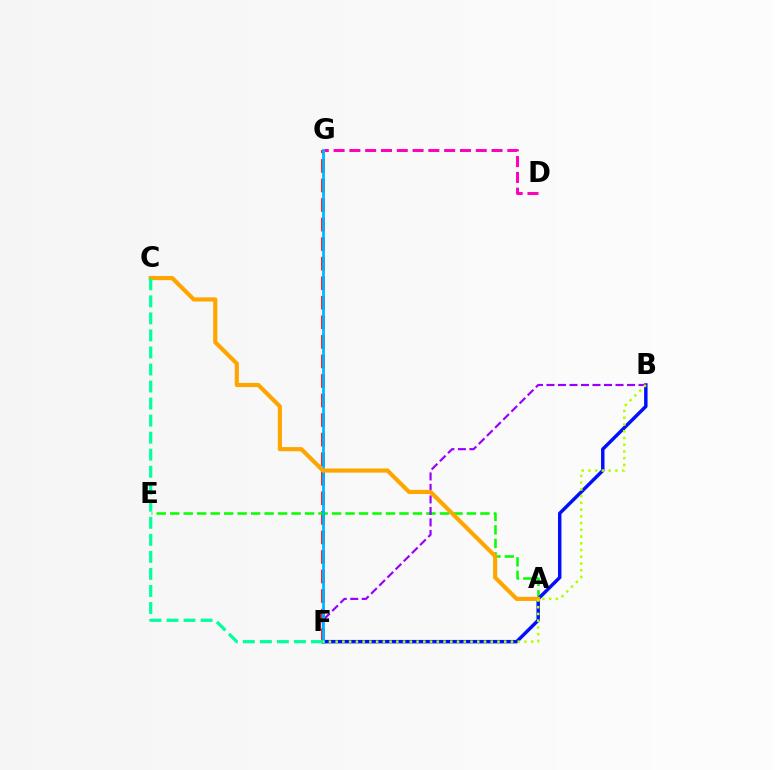{('F', 'G'): [{'color': '#ff0000', 'line_style': 'dashed', 'thickness': 2.66}, {'color': '#00b5ff', 'line_style': 'solid', 'thickness': 1.98}], ('A', 'E'): [{'color': '#08ff00', 'line_style': 'dashed', 'thickness': 1.83}], ('B', 'F'): [{'color': '#0010ff', 'line_style': 'solid', 'thickness': 2.49}, {'color': '#9b00ff', 'line_style': 'dashed', 'thickness': 1.56}, {'color': '#b3ff00', 'line_style': 'dotted', 'thickness': 1.83}], ('D', 'G'): [{'color': '#ff00bd', 'line_style': 'dashed', 'thickness': 2.15}], ('A', 'C'): [{'color': '#ffa500', 'line_style': 'solid', 'thickness': 2.98}], ('C', 'F'): [{'color': '#00ff9d', 'line_style': 'dashed', 'thickness': 2.31}]}